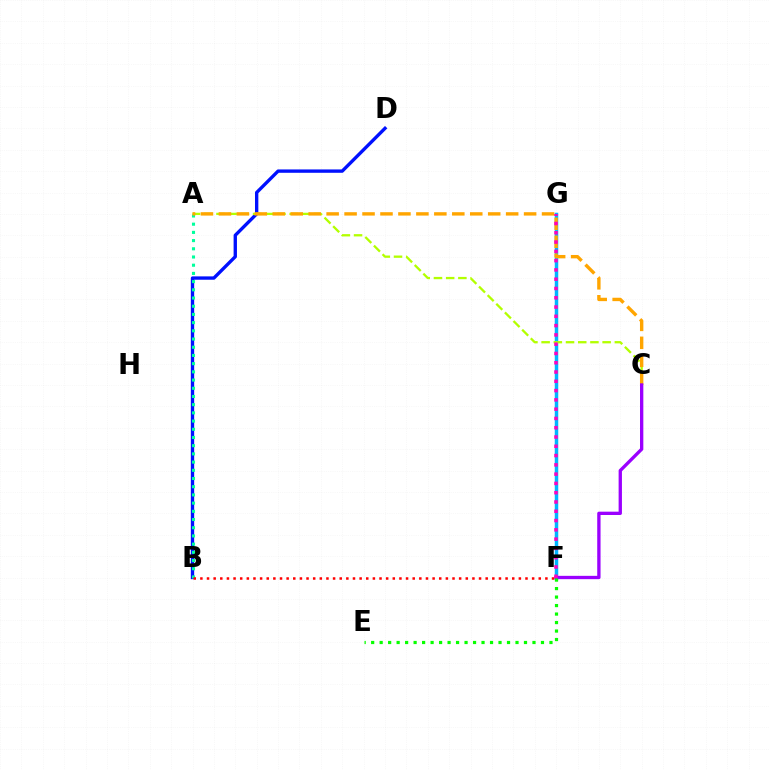{('B', 'D'): [{'color': '#0010ff', 'line_style': 'solid', 'thickness': 2.41}], ('F', 'G'): [{'color': '#00b5ff', 'line_style': 'solid', 'thickness': 2.51}, {'color': '#ff00bd', 'line_style': 'dotted', 'thickness': 2.52}], ('A', 'C'): [{'color': '#b3ff00', 'line_style': 'dashed', 'thickness': 1.66}, {'color': '#ffa500', 'line_style': 'dashed', 'thickness': 2.44}], ('A', 'B'): [{'color': '#00ff9d', 'line_style': 'dotted', 'thickness': 2.23}], ('C', 'F'): [{'color': '#9b00ff', 'line_style': 'solid', 'thickness': 2.39}], ('E', 'F'): [{'color': '#08ff00', 'line_style': 'dotted', 'thickness': 2.31}], ('B', 'F'): [{'color': '#ff0000', 'line_style': 'dotted', 'thickness': 1.8}]}